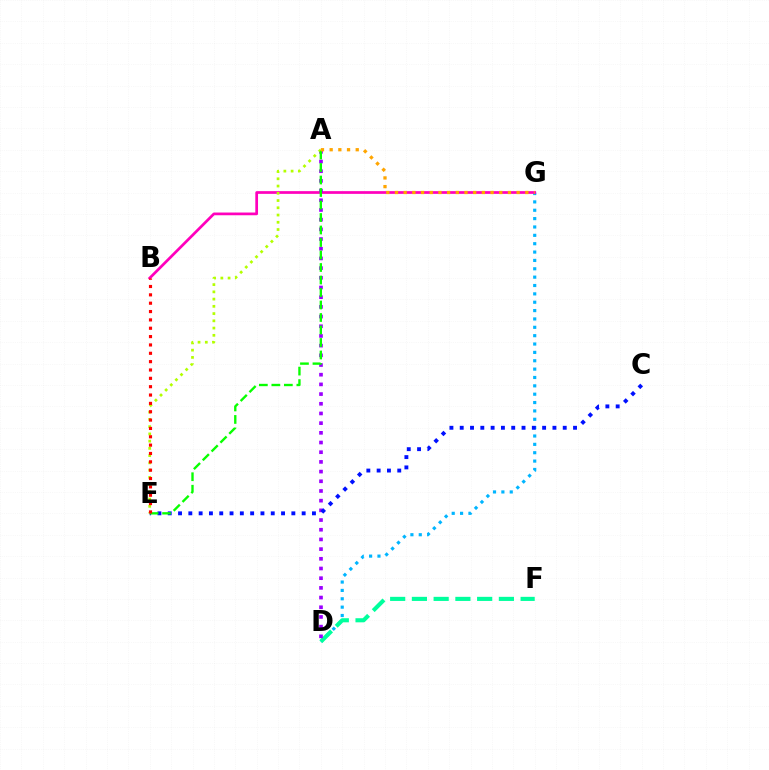{('D', 'G'): [{'color': '#00b5ff', 'line_style': 'dotted', 'thickness': 2.27}], ('B', 'G'): [{'color': '#ff00bd', 'line_style': 'solid', 'thickness': 1.96}], ('D', 'F'): [{'color': '#00ff9d', 'line_style': 'dashed', 'thickness': 2.95}], ('A', 'D'): [{'color': '#9b00ff', 'line_style': 'dotted', 'thickness': 2.63}], ('C', 'E'): [{'color': '#0010ff', 'line_style': 'dotted', 'thickness': 2.8}], ('A', 'E'): [{'color': '#b3ff00', 'line_style': 'dotted', 'thickness': 1.97}, {'color': '#08ff00', 'line_style': 'dashed', 'thickness': 1.7}], ('B', 'E'): [{'color': '#ff0000', 'line_style': 'dotted', 'thickness': 2.27}], ('A', 'G'): [{'color': '#ffa500', 'line_style': 'dotted', 'thickness': 2.36}]}